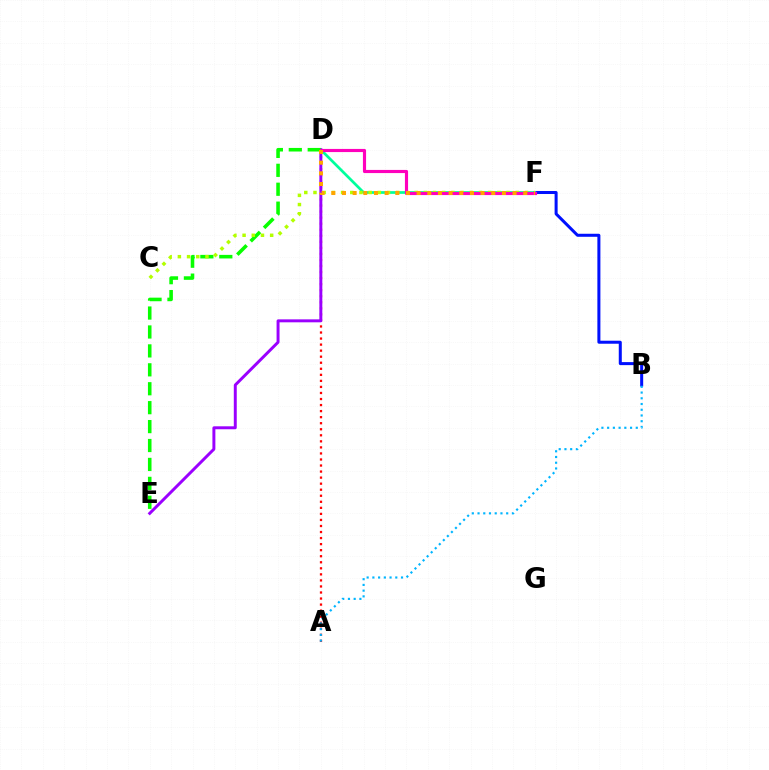{('B', 'F'): [{'color': '#0010ff', 'line_style': 'solid', 'thickness': 2.17}], ('D', 'F'): [{'color': '#00ff9d', 'line_style': 'solid', 'thickness': 1.96}, {'color': '#ff00bd', 'line_style': 'solid', 'thickness': 2.27}, {'color': '#ffa500', 'line_style': 'dotted', 'thickness': 2.9}], ('A', 'D'): [{'color': '#ff0000', 'line_style': 'dotted', 'thickness': 1.64}], ('D', 'E'): [{'color': '#9b00ff', 'line_style': 'solid', 'thickness': 2.13}, {'color': '#08ff00', 'line_style': 'dashed', 'thickness': 2.57}], ('A', 'B'): [{'color': '#00b5ff', 'line_style': 'dotted', 'thickness': 1.56}], ('C', 'F'): [{'color': '#b3ff00', 'line_style': 'dotted', 'thickness': 2.5}]}